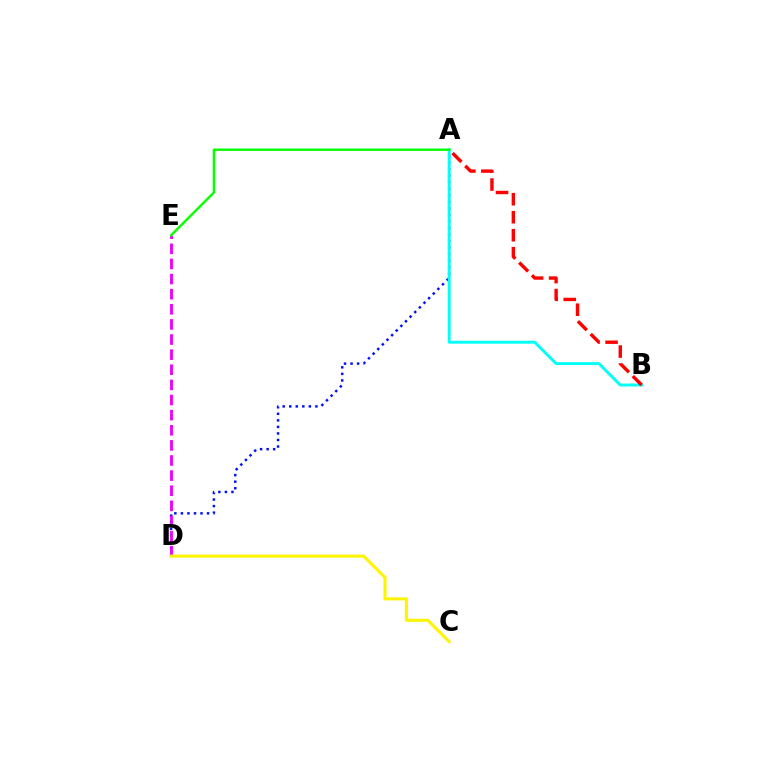{('A', 'D'): [{'color': '#0010ff', 'line_style': 'dotted', 'thickness': 1.78}], ('A', 'B'): [{'color': '#00fff6', 'line_style': 'solid', 'thickness': 2.1}, {'color': '#ff0000', 'line_style': 'dashed', 'thickness': 2.45}], ('D', 'E'): [{'color': '#ee00ff', 'line_style': 'dashed', 'thickness': 2.05}], ('C', 'D'): [{'color': '#fcf500', 'line_style': 'solid', 'thickness': 2.21}], ('A', 'E'): [{'color': '#08ff00', 'line_style': 'solid', 'thickness': 1.75}]}